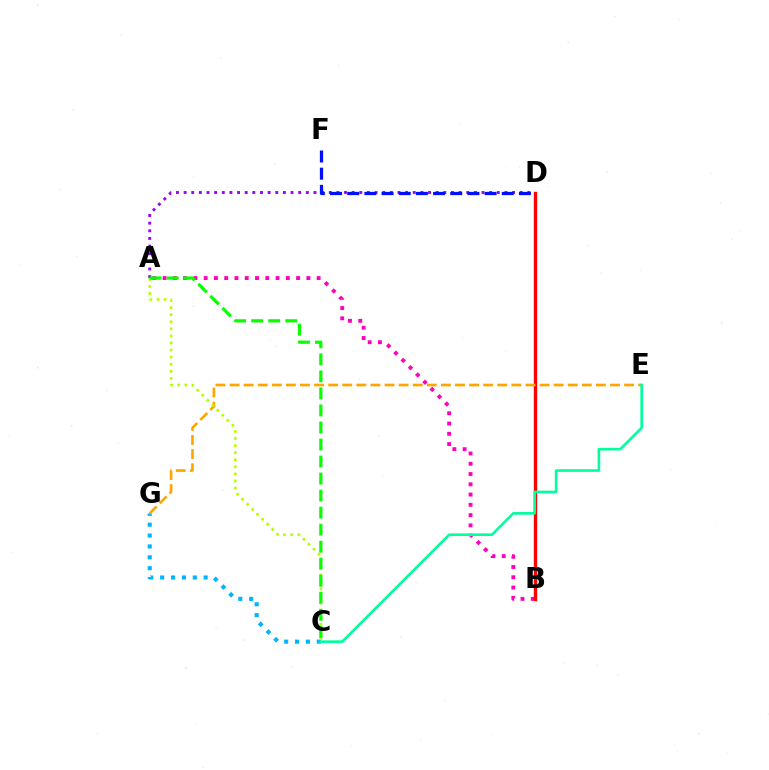{('A', 'D'): [{'color': '#9b00ff', 'line_style': 'dotted', 'thickness': 2.08}], ('C', 'G'): [{'color': '#00b5ff', 'line_style': 'dotted', 'thickness': 2.95}], ('A', 'B'): [{'color': '#ff00bd', 'line_style': 'dotted', 'thickness': 2.79}], ('B', 'D'): [{'color': '#ff0000', 'line_style': 'solid', 'thickness': 2.41}], ('E', 'G'): [{'color': '#ffa500', 'line_style': 'dashed', 'thickness': 1.91}], ('D', 'F'): [{'color': '#0010ff', 'line_style': 'dashed', 'thickness': 2.33}], ('C', 'E'): [{'color': '#00ff9d', 'line_style': 'solid', 'thickness': 1.89}], ('A', 'C'): [{'color': '#b3ff00', 'line_style': 'dotted', 'thickness': 1.92}, {'color': '#08ff00', 'line_style': 'dashed', 'thickness': 2.31}]}